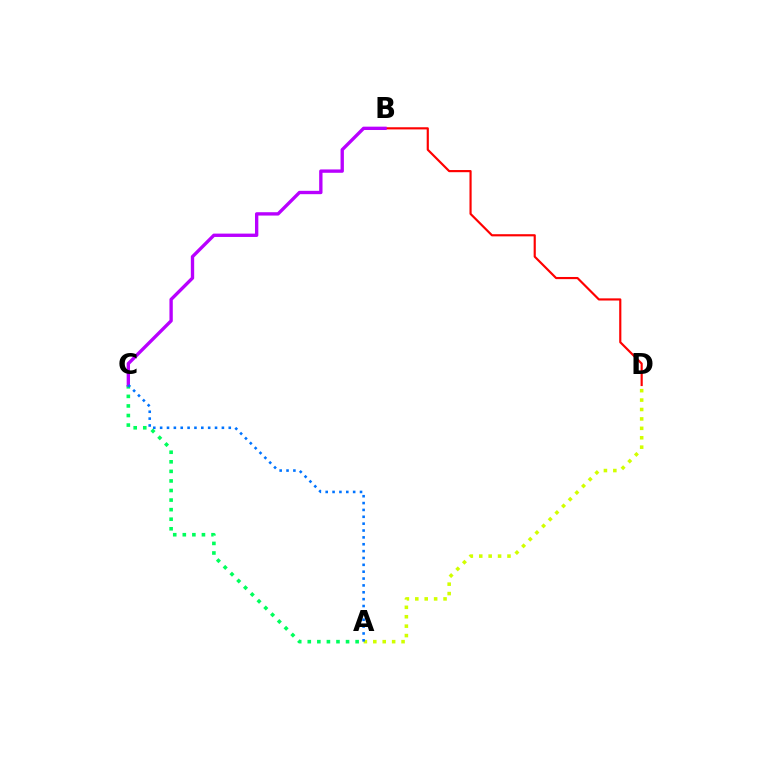{('A', 'D'): [{'color': '#d1ff00', 'line_style': 'dotted', 'thickness': 2.56}], ('B', 'D'): [{'color': '#ff0000', 'line_style': 'solid', 'thickness': 1.56}], ('A', 'C'): [{'color': '#00ff5c', 'line_style': 'dotted', 'thickness': 2.6}, {'color': '#0074ff', 'line_style': 'dotted', 'thickness': 1.86}], ('B', 'C'): [{'color': '#b900ff', 'line_style': 'solid', 'thickness': 2.41}]}